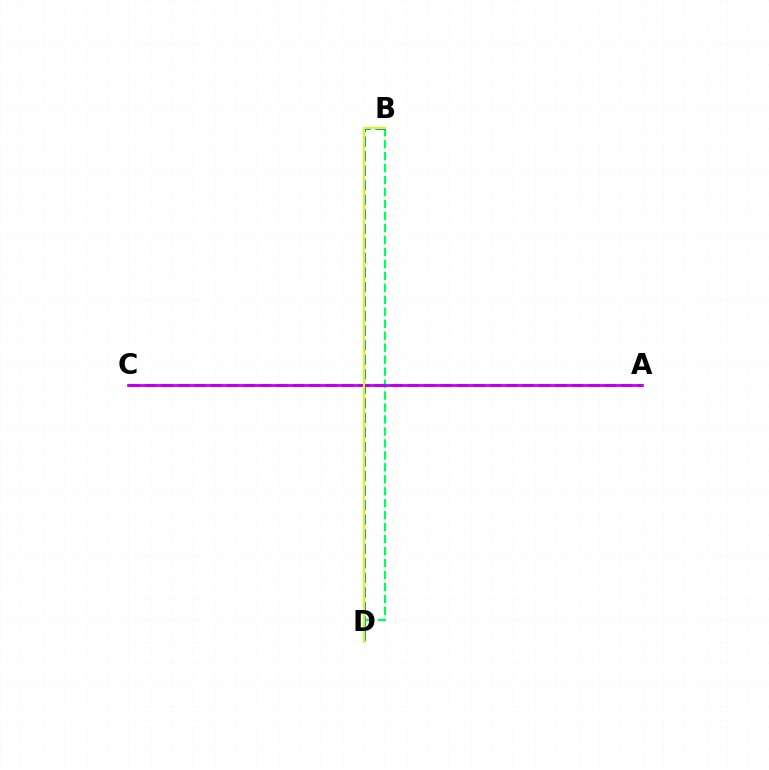{('B', 'D'): [{'color': '#00ff5c', 'line_style': 'dashed', 'thickness': 1.63}, {'color': '#0074ff', 'line_style': 'dashed', 'thickness': 1.98}, {'color': '#d1ff00', 'line_style': 'solid', 'thickness': 1.51}], ('A', 'C'): [{'color': '#ff0000', 'line_style': 'dashed', 'thickness': 2.23}, {'color': '#b900ff', 'line_style': 'solid', 'thickness': 1.97}]}